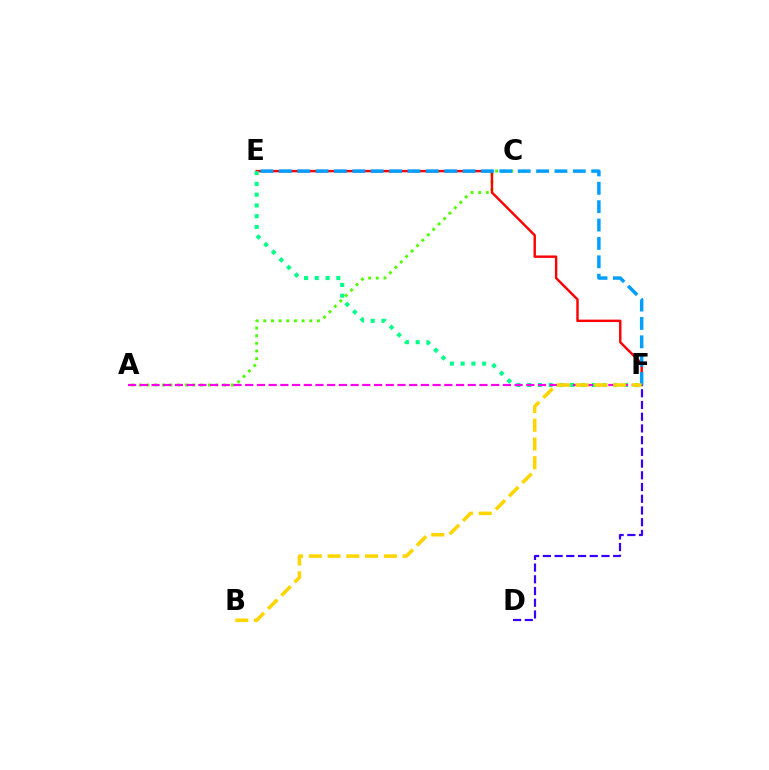{('A', 'C'): [{'color': '#4fff00', 'line_style': 'dotted', 'thickness': 2.08}], ('E', 'F'): [{'color': '#ff0000', 'line_style': 'solid', 'thickness': 1.75}, {'color': '#00ff86', 'line_style': 'dotted', 'thickness': 2.93}, {'color': '#009eff', 'line_style': 'dashed', 'thickness': 2.5}], ('A', 'F'): [{'color': '#ff00ed', 'line_style': 'dashed', 'thickness': 1.59}], ('D', 'F'): [{'color': '#3700ff', 'line_style': 'dashed', 'thickness': 1.59}], ('B', 'F'): [{'color': '#ffd500', 'line_style': 'dashed', 'thickness': 2.55}]}